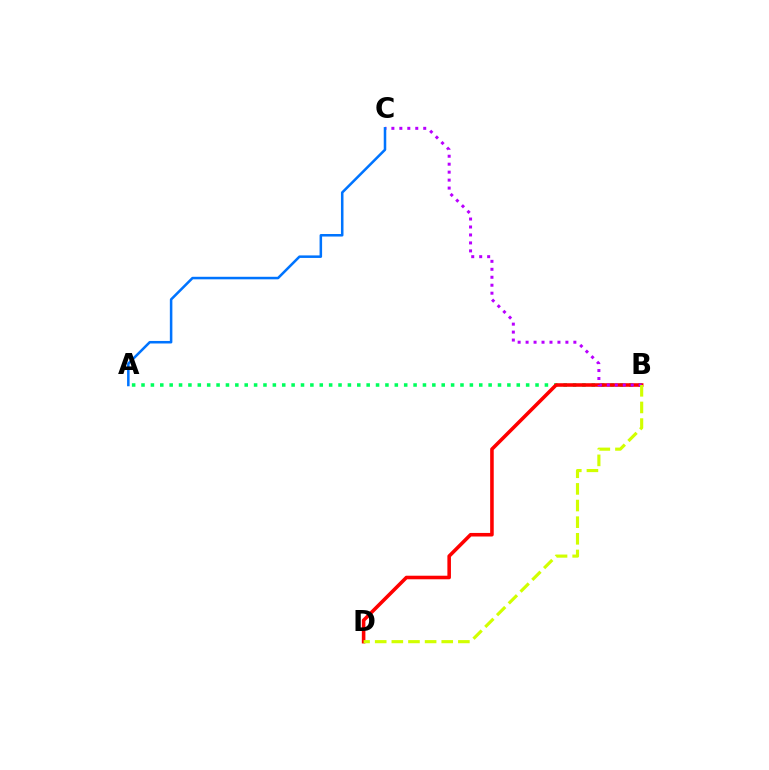{('A', 'B'): [{'color': '#00ff5c', 'line_style': 'dotted', 'thickness': 2.55}], ('B', 'D'): [{'color': '#ff0000', 'line_style': 'solid', 'thickness': 2.57}, {'color': '#d1ff00', 'line_style': 'dashed', 'thickness': 2.26}], ('B', 'C'): [{'color': '#b900ff', 'line_style': 'dotted', 'thickness': 2.16}], ('A', 'C'): [{'color': '#0074ff', 'line_style': 'solid', 'thickness': 1.82}]}